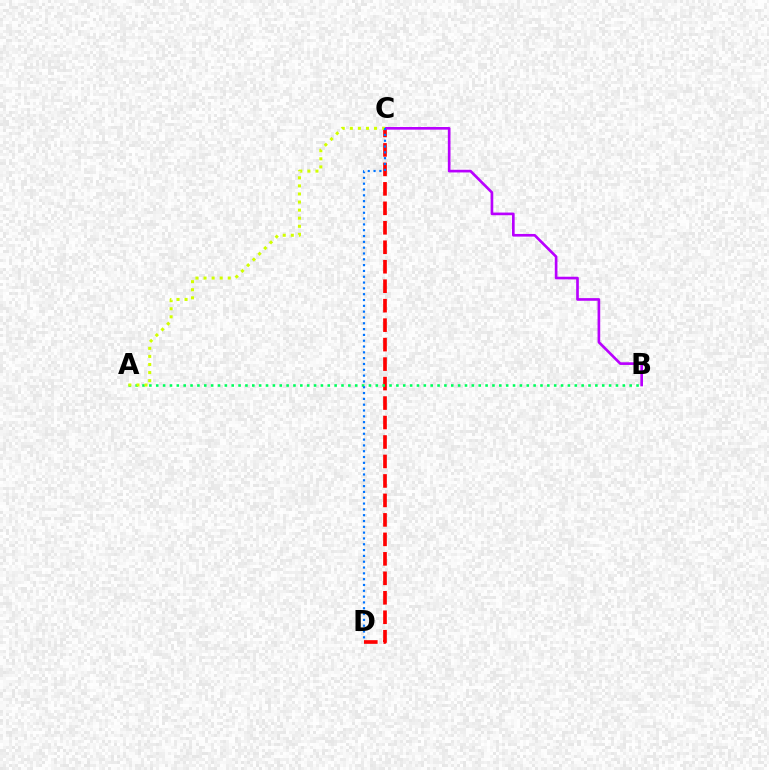{('C', 'D'): [{'color': '#ff0000', 'line_style': 'dashed', 'thickness': 2.65}, {'color': '#0074ff', 'line_style': 'dotted', 'thickness': 1.58}], ('B', 'C'): [{'color': '#b900ff', 'line_style': 'solid', 'thickness': 1.92}], ('A', 'B'): [{'color': '#00ff5c', 'line_style': 'dotted', 'thickness': 1.86}], ('A', 'C'): [{'color': '#d1ff00', 'line_style': 'dotted', 'thickness': 2.19}]}